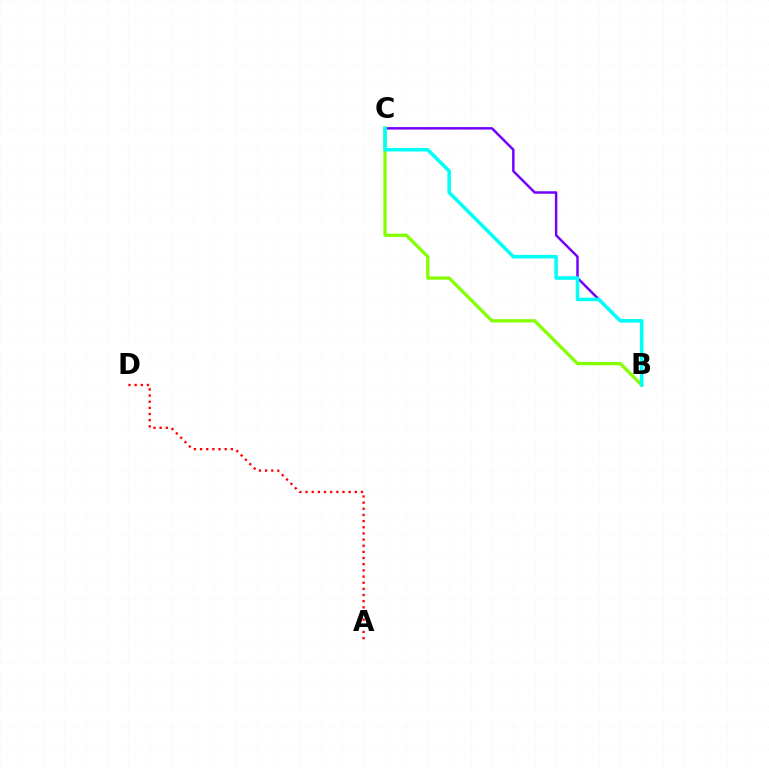{('B', 'C'): [{'color': '#7200ff', 'line_style': 'solid', 'thickness': 1.77}, {'color': '#84ff00', 'line_style': 'solid', 'thickness': 2.36}, {'color': '#00fff6', 'line_style': 'solid', 'thickness': 2.54}], ('A', 'D'): [{'color': '#ff0000', 'line_style': 'dotted', 'thickness': 1.67}]}